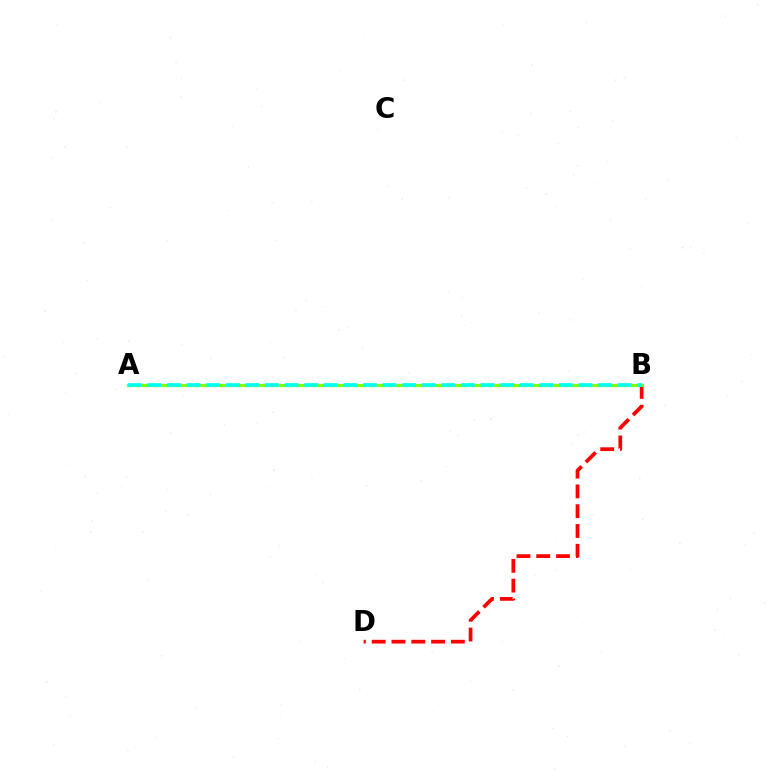{('B', 'D'): [{'color': '#ff0000', 'line_style': 'dashed', 'thickness': 2.69}], ('A', 'B'): [{'color': '#7200ff', 'line_style': 'dotted', 'thickness': 2.27}, {'color': '#84ff00', 'line_style': 'solid', 'thickness': 2.27}, {'color': '#00fff6', 'line_style': 'dashed', 'thickness': 2.66}]}